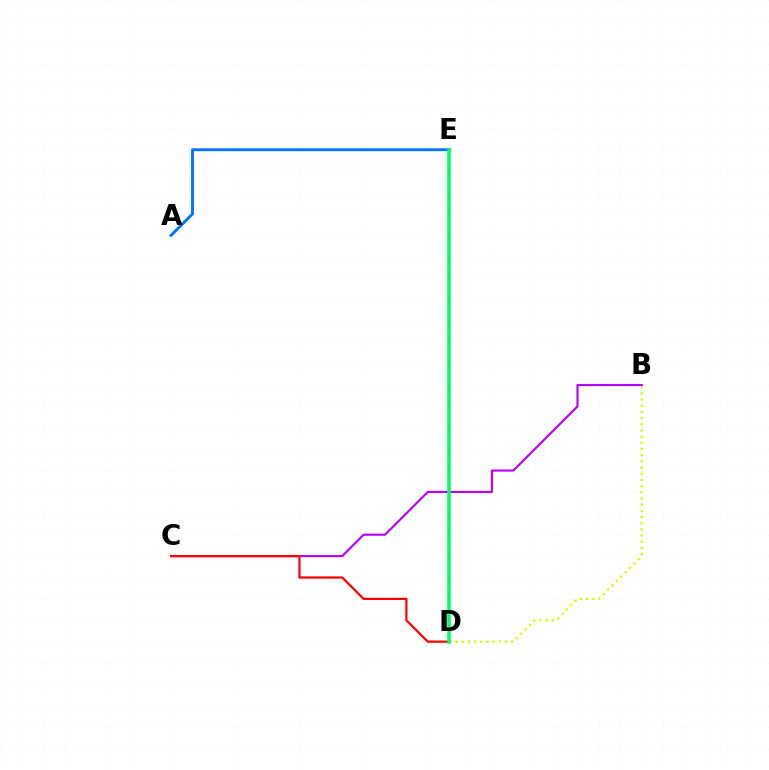{('B', 'C'): [{'color': '#b900ff', 'line_style': 'solid', 'thickness': 1.54}], ('A', 'E'): [{'color': '#0074ff', 'line_style': 'solid', 'thickness': 2.09}], ('B', 'D'): [{'color': '#d1ff00', 'line_style': 'dotted', 'thickness': 1.68}], ('C', 'D'): [{'color': '#ff0000', 'line_style': 'solid', 'thickness': 1.6}], ('D', 'E'): [{'color': '#00ff5c', 'line_style': 'solid', 'thickness': 2.53}]}